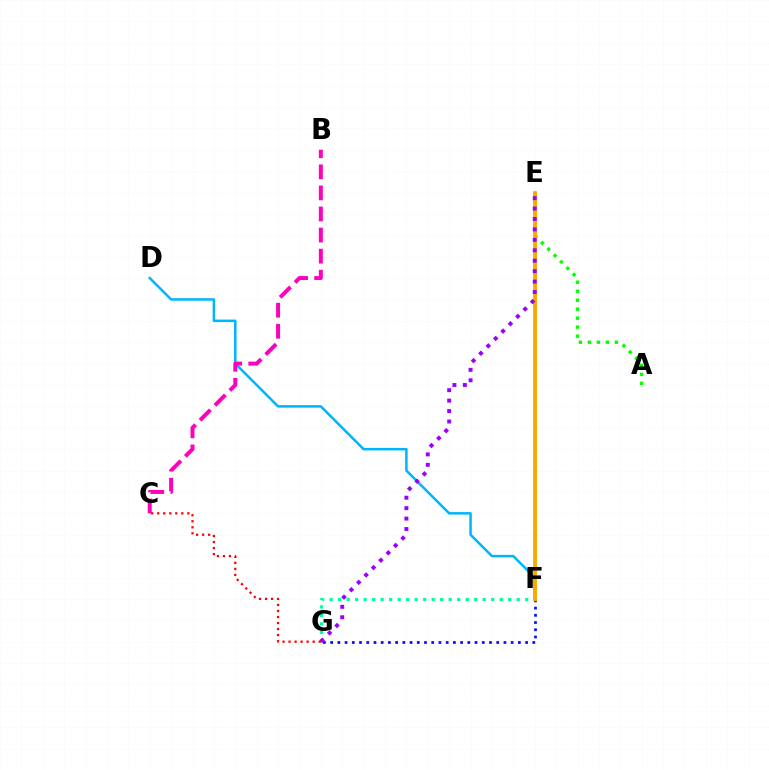{('D', 'F'): [{'color': '#00b5ff', 'line_style': 'solid', 'thickness': 1.8}], ('B', 'C'): [{'color': '#ff00bd', 'line_style': 'dashed', 'thickness': 2.86}], ('A', 'E'): [{'color': '#08ff00', 'line_style': 'dotted', 'thickness': 2.44}], ('F', 'G'): [{'color': '#0010ff', 'line_style': 'dotted', 'thickness': 1.96}, {'color': '#00ff9d', 'line_style': 'dotted', 'thickness': 2.31}], ('E', 'F'): [{'color': '#b3ff00', 'line_style': 'solid', 'thickness': 1.9}, {'color': '#ffa500', 'line_style': 'solid', 'thickness': 2.72}], ('E', 'G'): [{'color': '#9b00ff', 'line_style': 'dotted', 'thickness': 2.84}], ('C', 'G'): [{'color': '#ff0000', 'line_style': 'dotted', 'thickness': 1.64}]}